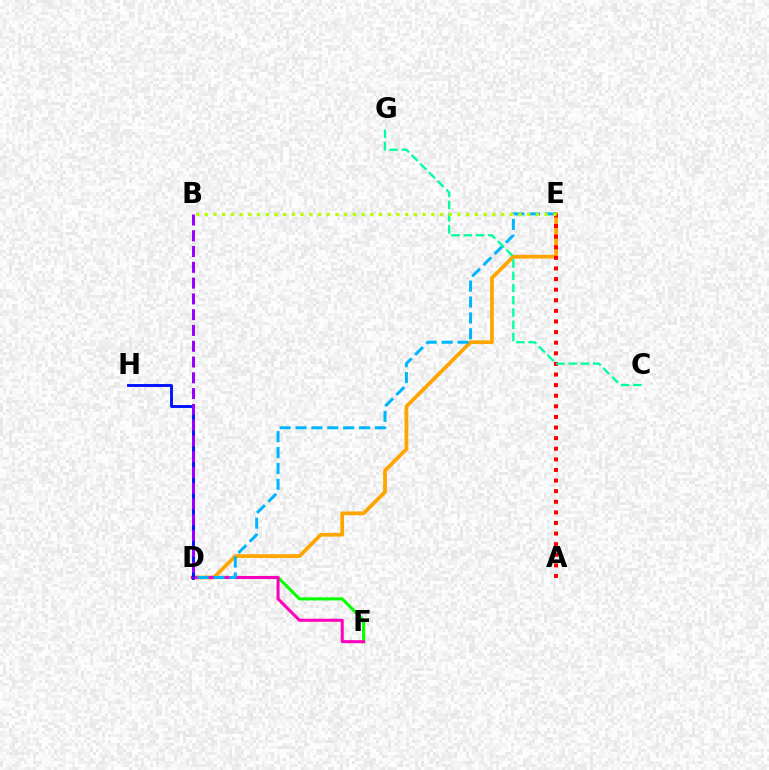{('D', 'E'): [{'color': '#ffa500', 'line_style': 'solid', 'thickness': 2.69}, {'color': '#00b5ff', 'line_style': 'dashed', 'thickness': 2.16}], ('D', 'F'): [{'color': '#08ff00', 'line_style': 'solid', 'thickness': 2.22}, {'color': '#ff00bd', 'line_style': 'solid', 'thickness': 2.19}], ('A', 'E'): [{'color': '#ff0000', 'line_style': 'dotted', 'thickness': 2.88}], ('C', 'G'): [{'color': '#00ff9d', 'line_style': 'dashed', 'thickness': 1.66}], ('D', 'H'): [{'color': '#0010ff', 'line_style': 'solid', 'thickness': 2.08}], ('B', 'D'): [{'color': '#9b00ff', 'line_style': 'dashed', 'thickness': 2.14}], ('B', 'E'): [{'color': '#b3ff00', 'line_style': 'dotted', 'thickness': 2.37}]}